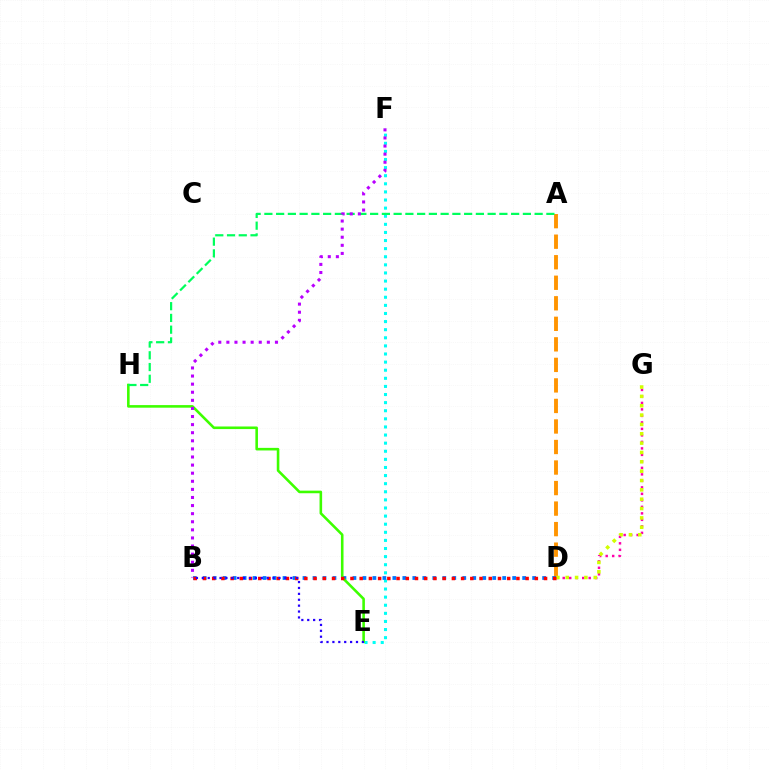{('D', 'G'): [{'color': '#ff00ac', 'line_style': 'dotted', 'thickness': 1.77}, {'color': '#d1ff00', 'line_style': 'dotted', 'thickness': 2.54}], ('E', 'F'): [{'color': '#00fff6', 'line_style': 'dotted', 'thickness': 2.2}], ('A', 'D'): [{'color': '#ff9400', 'line_style': 'dashed', 'thickness': 2.79}], ('B', 'D'): [{'color': '#0074ff', 'line_style': 'dotted', 'thickness': 2.71}, {'color': '#ff0000', 'line_style': 'dotted', 'thickness': 2.5}], ('E', 'H'): [{'color': '#3dff00', 'line_style': 'solid', 'thickness': 1.86}], ('A', 'H'): [{'color': '#00ff5c', 'line_style': 'dashed', 'thickness': 1.6}], ('B', 'F'): [{'color': '#b900ff', 'line_style': 'dotted', 'thickness': 2.2}], ('B', 'E'): [{'color': '#2500ff', 'line_style': 'dotted', 'thickness': 1.6}]}